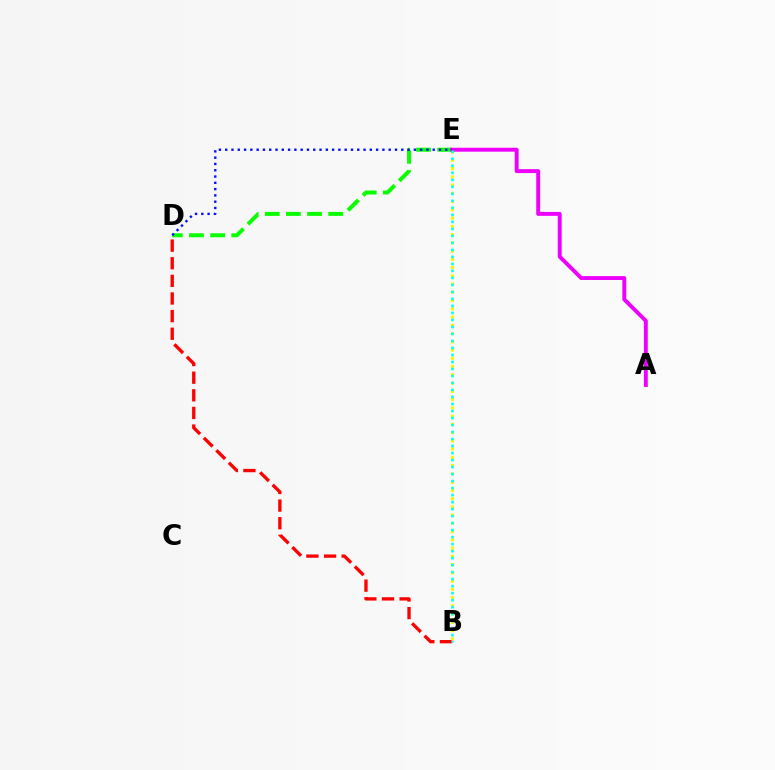{('D', 'E'): [{'color': '#08ff00', 'line_style': 'dashed', 'thickness': 2.87}, {'color': '#0010ff', 'line_style': 'dotted', 'thickness': 1.71}], ('B', 'D'): [{'color': '#ff0000', 'line_style': 'dashed', 'thickness': 2.39}], ('B', 'E'): [{'color': '#fcf500', 'line_style': 'dotted', 'thickness': 2.24}, {'color': '#00fff6', 'line_style': 'dotted', 'thickness': 1.9}], ('A', 'E'): [{'color': '#ee00ff', 'line_style': 'solid', 'thickness': 2.81}]}